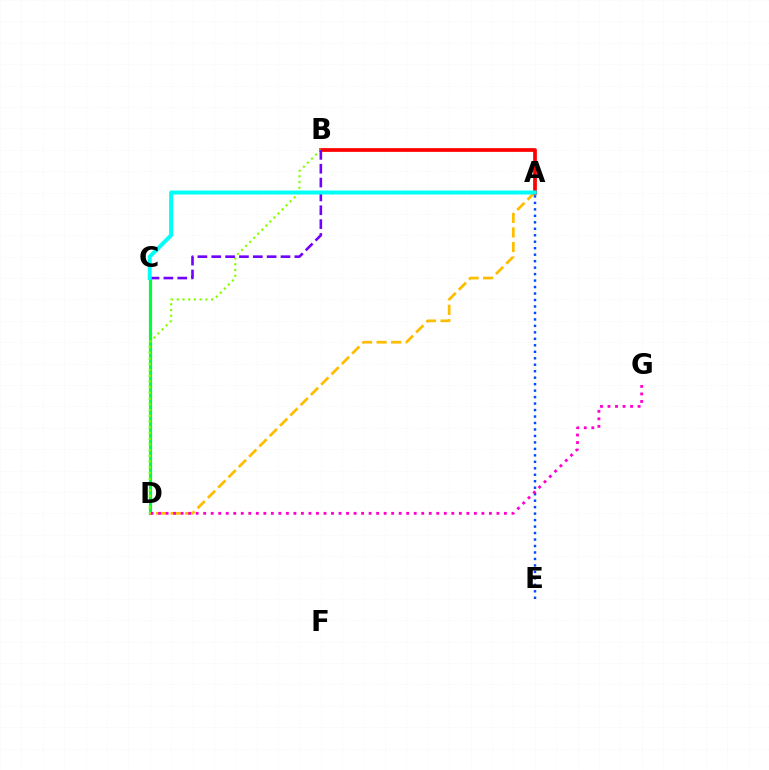{('C', 'D'): [{'color': '#00ff39', 'line_style': 'solid', 'thickness': 2.29}], ('A', 'E'): [{'color': '#004bff', 'line_style': 'dotted', 'thickness': 1.76}], ('A', 'D'): [{'color': '#ffbd00', 'line_style': 'dashed', 'thickness': 1.98}], ('D', 'G'): [{'color': '#ff00cf', 'line_style': 'dotted', 'thickness': 2.04}], ('A', 'B'): [{'color': '#ff0000', 'line_style': 'solid', 'thickness': 2.68}], ('B', 'D'): [{'color': '#84ff00', 'line_style': 'dotted', 'thickness': 1.56}], ('B', 'C'): [{'color': '#7200ff', 'line_style': 'dashed', 'thickness': 1.88}], ('A', 'C'): [{'color': '#00fff6', 'line_style': 'solid', 'thickness': 2.88}]}